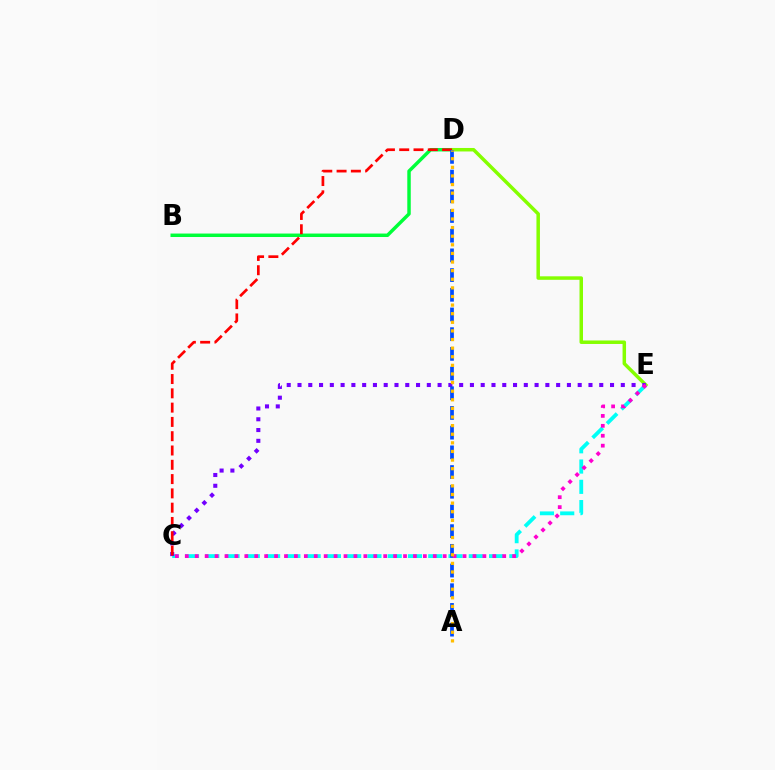{('B', 'D'): [{'color': '#00ff39', 'line_style': 'solid', 'thickness': 2.49}], ('D', 'E'): [{'color': '#84ff00', 'line_style': 'solid', 'thickness': 2.51}], ('C', 'E'): [{'color': '#00fff6', 'line_style': 'dashed', 'thickness': 2.75}, {'color': '#7200ff', 'line_style': 'dotted', 'thickness': 2.93}, {'color': '#ff00cf', 'line_style': 'dotted', 'thickness': 2.7}], ('C', 'D'): [{'color': '#ff0000', 'line_style': 'dashed', 'thickness': 1.94}], ('A', 'D'): [{'color': '#004bff', 'line_style': 'dashed', 'thickness': 2.68}, {'color': '#ffbd00', 'line_style': 'dotted', 'thickness': 2.34}]}